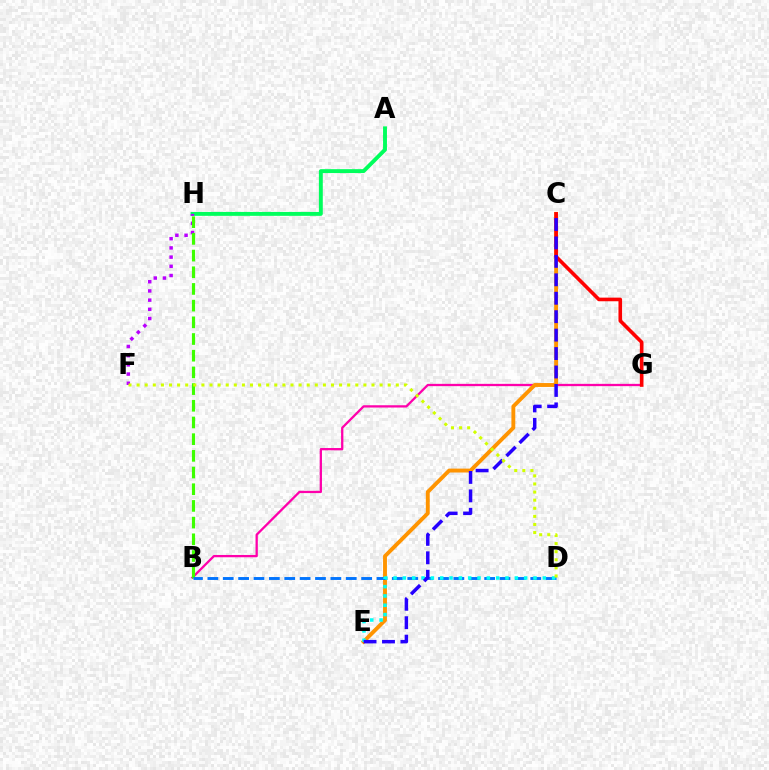{('A', 'H'): [{'color': '#00ff5c', 'line_style': 'solid', 'thickness': 2.81}], ('B', 'G'): [{'color': '#ff00ac', 'line_style': 'solid', 'thickness': 1.65}], ('F', 'H'): [{'color': '#b900ff', 'line_style': 'dotted', 'thickness': 2.5}], ('B', 'H'): [{'color': '#3dff00', 'line_style': 'dashed', 'thickness': 2.27}], ('C', 'E'): [{'color': '#ff9400', 'line_style': 'solid', 'thickness': 2.8}, {'color': '#2500ff', 'line_style': 'dashed', 'thickness': 2.5}], ('C', 'G'): [{'color': '#ff0000', 'line_style': 'solid', 'thickness': 2.61}], ('B', 'D'): [{'color': '#0074ff', 'line_style': 'dashed', 'thickness': 2.09}], ('D', 'E'): [{'color': '#00fff6', 'line_style': 'dotted', 'thickness': 2.53}], ('D', 'F'): [{'color': '#d1ff00', 'line_style': 'dotted', 'thickness': 2.2}]}